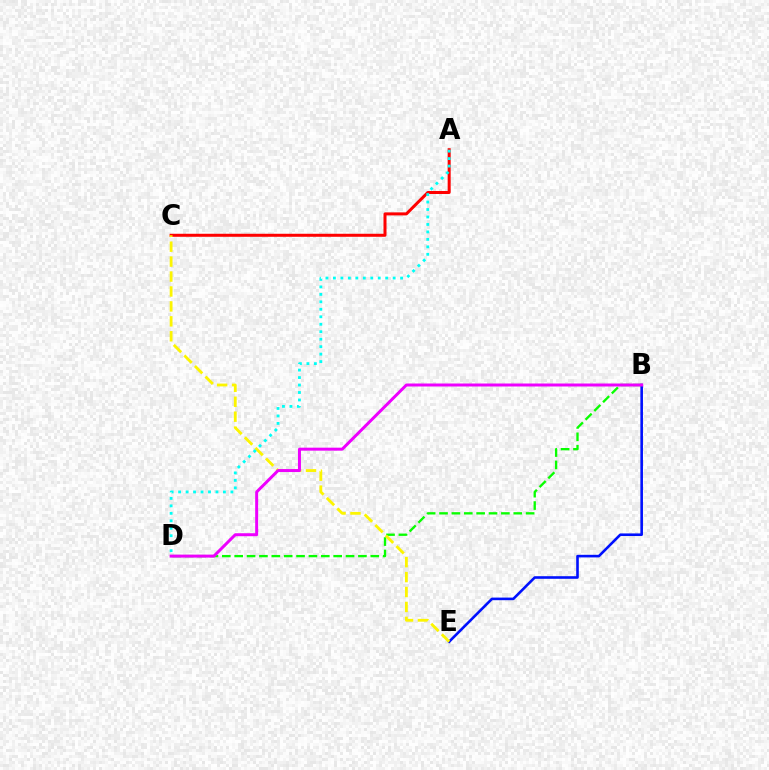{('A', 'C'): [{'color': '#ff0000', 'line_style': 'solid', 'thickness': 2.17}], ('B', 'E'): [{'color': '#0010ff', 'line_style': 'solid', 'thickness': 1.88}], ('B', 'D'): [{'color': '#08ff00', 'line_style': 'dashed', 'thickness': 1.68}, {'color': '#ee00ff', 'line_style': 'solid', 'thickness': 2.15}], ('C', 'E'): [{'color': '#fcf500', 'line_style': 'dashed', 'thickness': 2.03}], ('A', 'D'): [{'color': '#00fff6', 'line_style': 'dotted', 'thickness': 2.03}]}